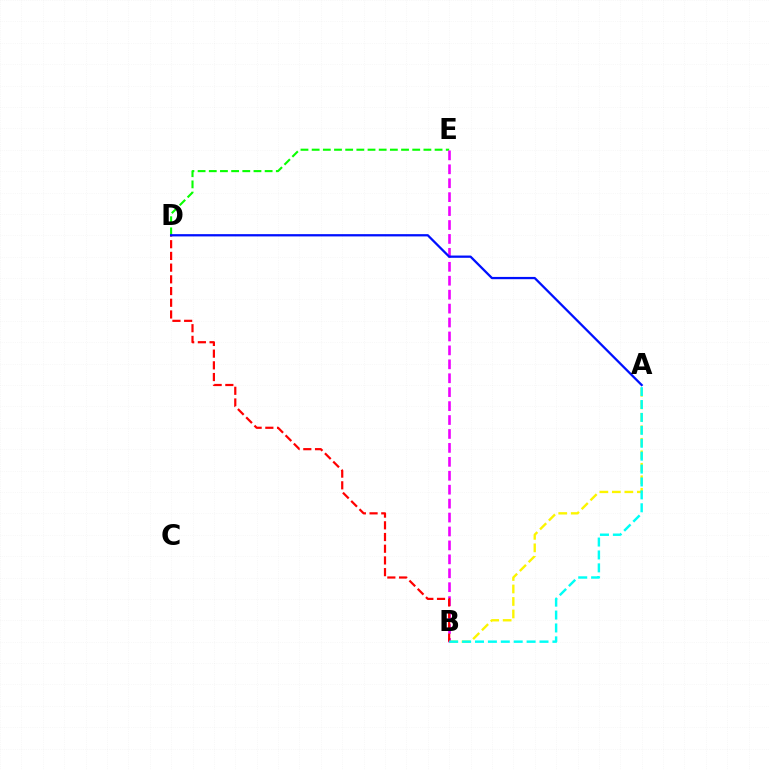{('D', 'E'): [{'color': '#08ff00', 'line_style': 'dashed', 'thickness': 1.52}], ('A', 'B'): [{'color': '#fcf500', 'line_style': 'dashed', 'thickness': 1.7}, {'color': '#00fff6', 'line_style': 'dashed', 'thickness': 1.75}], ('B', 'E'): [{'color': '#ee00ff', 'line_style': 'dashed', 'thickness': 1.89}], ('B', 'D'): [{'color': '#ff0000', 'line_style': 'dashed', 'thickness': 1.59}], ('A', 'D'): [{'color': '#0010ff', 'line_style': 'solid', 'thickness': 1.64}]}